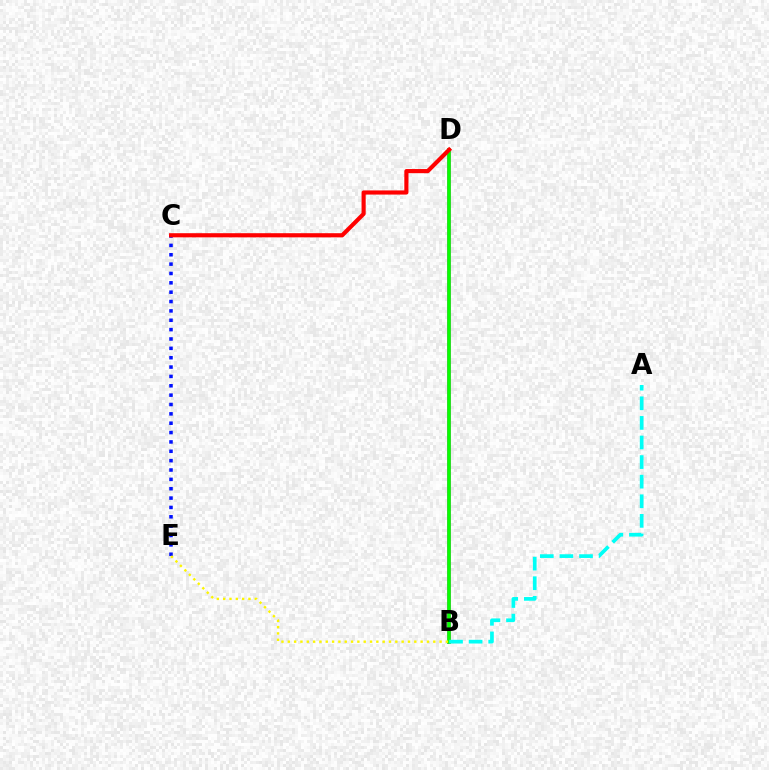{('B', 'D'): [{'color': '#ee00ff', 'line_style': 'solid', 'thickness': 2.54}, {'color': '#08ff00', 'line_style': 'solid', 'thickness': 2.64}], ('C', 'E'): [{'color': '#0010ff', 'line_style': 'dotted', 'thickness': 2.54}], ('B', 'E'): [{'color': '#fcf500', 'line_style': 'dotted', 'thickness': 1.72}], ('A', 'B'): [{'color': '#00fff6', 'line_style': 'dashed', 'thickness': 2.66}], ('C', 'D'): [{'color': '#ff0000', 'line_style': 'solid', 'thickness': 2.99}]}